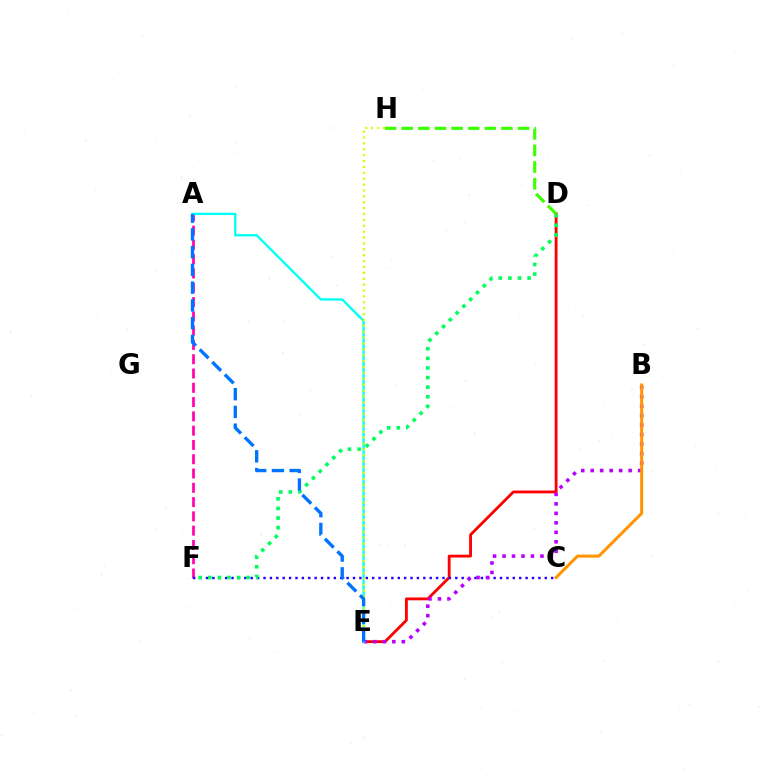{('D', 'E'): [{'color': '#ff0000', 'line_style': 'solid', 'thickness': 2.04}], ('A', 'F'): [{'color': '#ff00ac', 'line_style': 'dashed', 'thickness': 1.94}], ('C', 'F'): [{'color': '#2500ff', 'line_style': 'dotted', 'thickness': 1.74}], ('D', 'F'): [{'color': '#00ff5c', 'line_style': 'dotted', 'thickness': 2.61}], ('B', 'E'): [{'color': '#b900ff', 'line_style': 'dotted', 'thickness': 2.58}], ('A', 'E'): [{'color': '#00fff6', 'line_style': 'solid', 'thickness': 1.68}, {'color': '#0074ff', 'line_style': 'dashed', 'thickness': 2.41}], ('B', 'C'): [{'color': '#ff9400', 'line_style': 'solid', 'thickness': 2.17}], ('E', 'H'): [{'color': '#d1ff00', 'line_style': 'dotted', 'thickness': 1.6}], ('D', 'H'): [{'color': '#3dff00', 'line_style': 'dashed', 'thickness': 2.26}]}